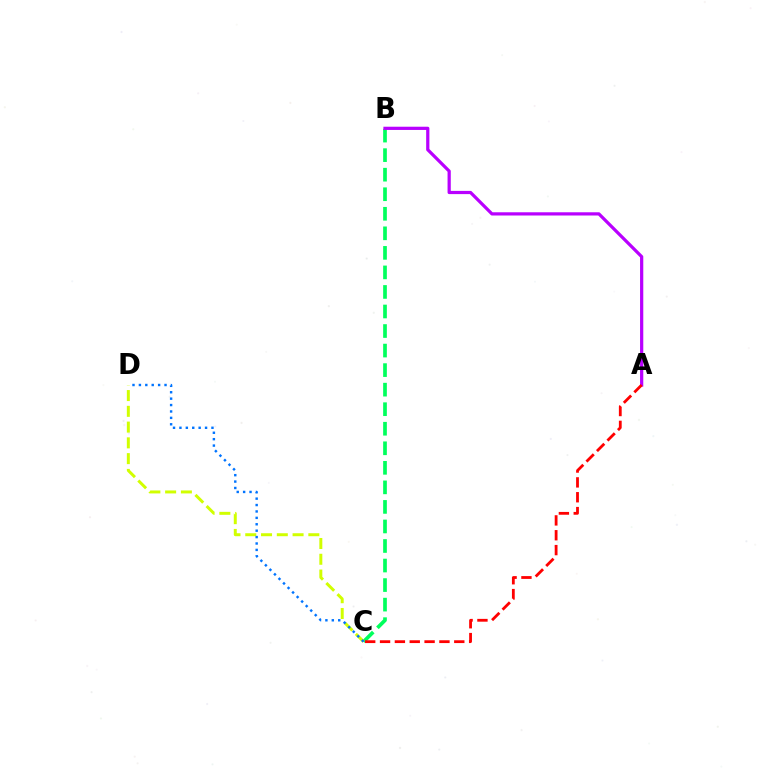{('B', 'C'): [{'color': '#00ff5c', 'line_style': 'dashed', 'thickness': 2.65}], ('C', 'D'): [{'color': '#d1ff00', 'line_style': 'dashed', 'thickness': 2.14}, {'color': '#0074ff', 'line_style': 'dotted', 'thickness': 1.74}], ('A', 'B'): [{'color': '#b900ff', 'line_style': 'solid', 'thickness': 2.32}], ('A', 'C'): [{'color': '#ff0000', 'line_style': 'dashed', 'thickness': 2.02}]}